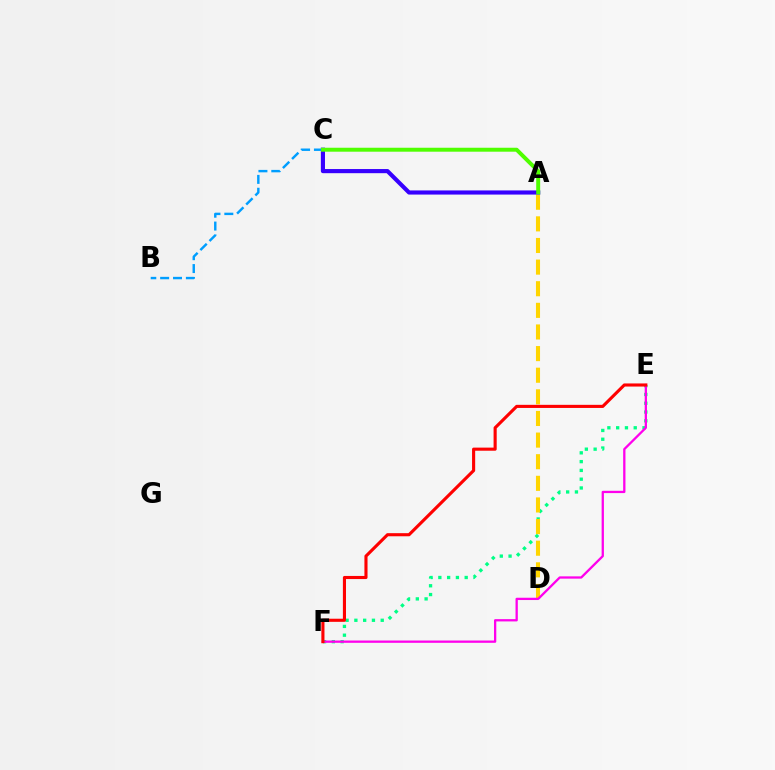{('E', 'F'): [{'color': '#00ff86', 'line_style': 'dotted', 'thickness': 2.39}, {'color': '#ff00ed', 'line_style': 'solid', 'thickness': 1.65}, {'color': '#ff0000', 'line_style': 'solid', 'thickness': 2.24}], ('A', 'D'): [{'color': '#ffd500', 'line_style': 'dashed', 'thickness': 2.94}], ('A', 'C'): [{'color': '#3700ff', 'line_style': 'solid', 'thickness': 2.98}, {'color': '#4fff00', 'line_style': 'solid', 'thickness': 2.85}], ('B', 'C'): [{'color': '#009eff', 'line_style': 'dashed', 'thickness': 1.75}]}